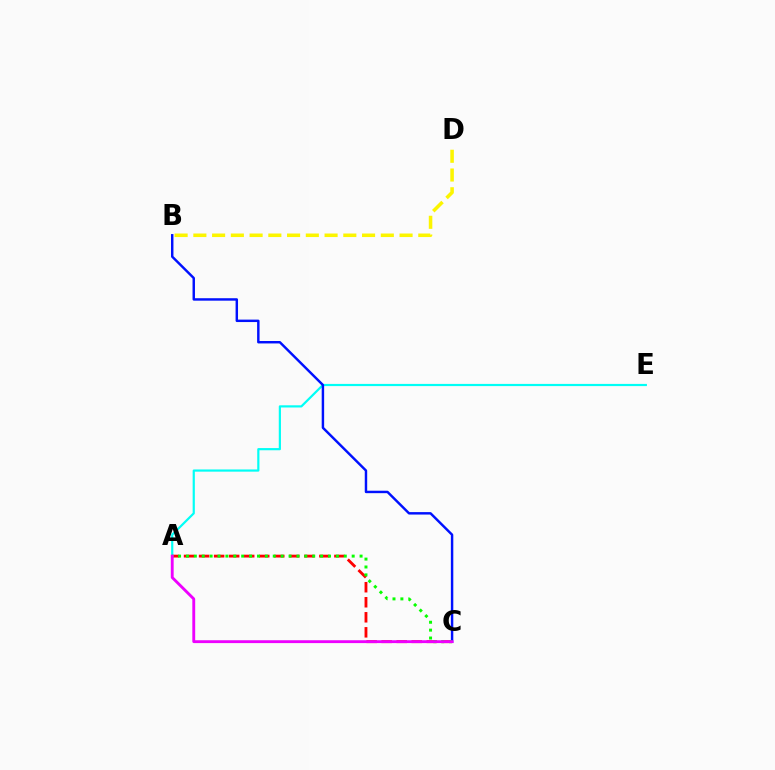{('B', 'D'): [{'color': '#fcf500', 'line_style': 'dashed', 'thickness': 2.55}], ('A', 'C'): [{'color': '#ff0000', 'line_style': 'dashed', 'thickness': 2.04}, {'color': '#08ff00', 'line_style': 'dotted', 'thickness': 2.14}, {'color': '#ee00ff', 'line_style': 'solid', 'thickness': 2.06}], ('A', 'E'): [{'color': '#00fff6', 'line_style': 'solid', 'thickness': 1.58}], ('B', 'C'): [{'color': '#0010ff', 'line_style': 'solid', 'thickness': 1.76}]}